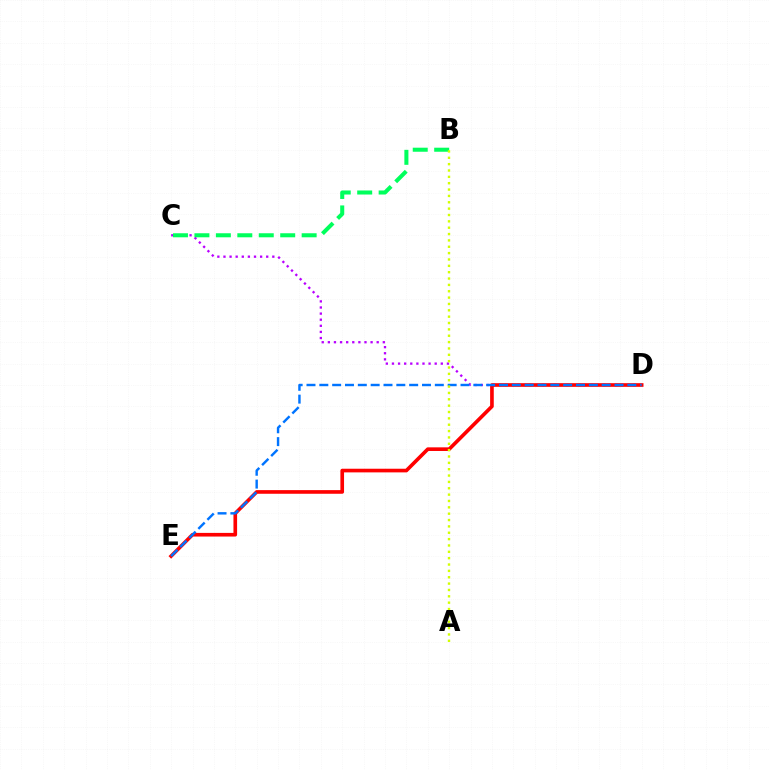{('C', 'D'): [{'color': '#b900ff', 'line_style': 'dotted', 'thickness': 1.66}], ('D', 'E'): [{'color': '#ff0000', 'line_style': 'solid', 'thickness': 2.62}, {'color': '#0074ff', 'line_style': 'dashed', 'thickness': 1.74}], ('B', 'C'): [{'color': '#00ff5c', 'line_style': 'dashed', 'thickness': 2.91}], ('A', 'B'): [{'color': '#d1ff00', 'line_style': 'dotted', 'thickness': 1.73}]}